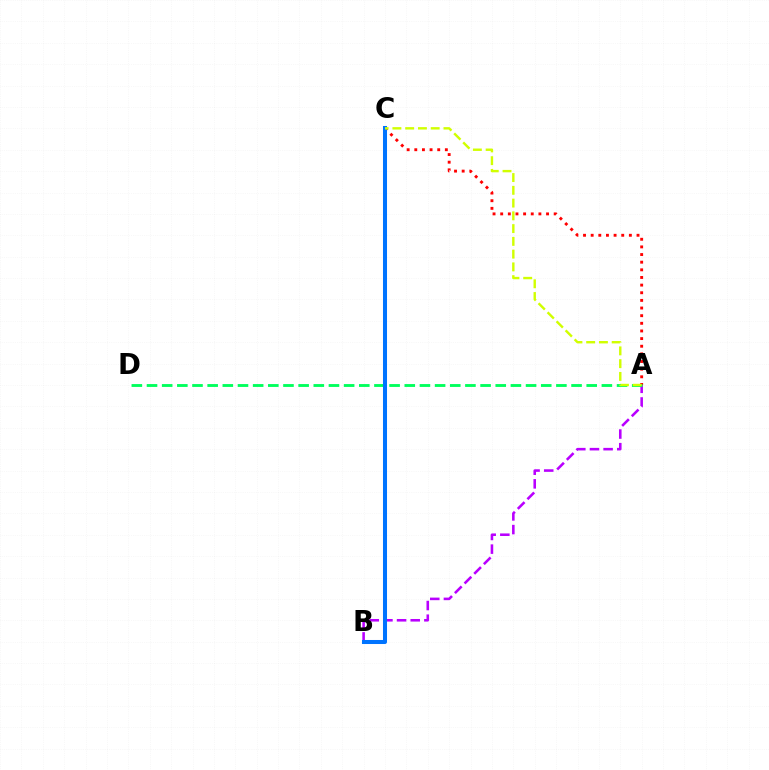{('A', 'B'): [{'color': '#b900ff', 'line_style': 'dashed', 'thickness': 1.85}], ('A', 'C'): [{'color': '#ff0000', 'line_style': 'dotted', 'thickness': 2.08}, {'color': '#d1ff00', 'line_style': 'dashed', 'thickness': 1.73}], ('A', 'D'): [{'color': '#00ff5c', 'line_style': 'dashed', 'thickness': 2.06}], ('B', 'C'): [{'color': '#0074ff', 'line_style': 'solid', 'thickness': 2.9}]}